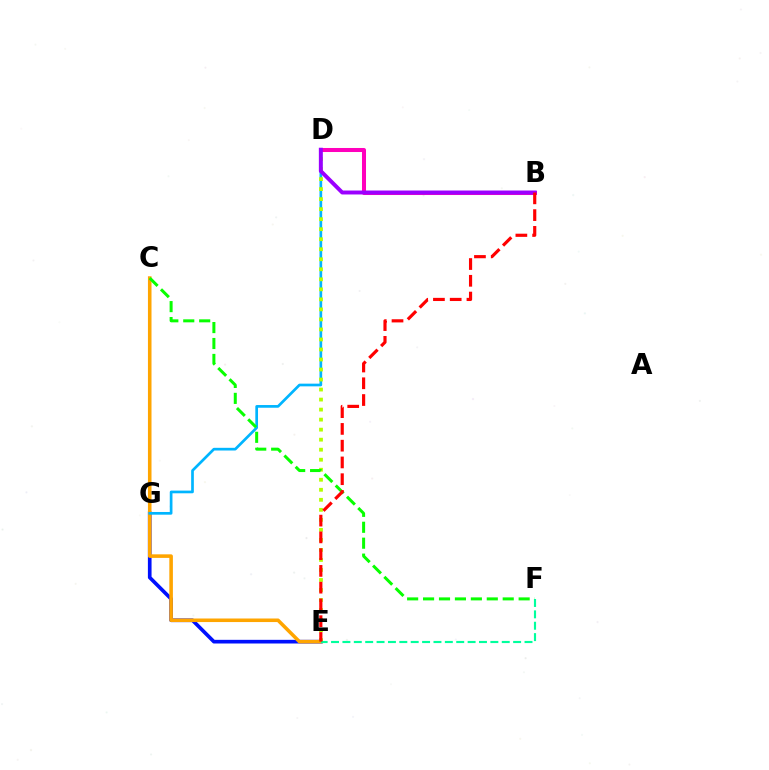{('E', 'G'): [{'color': '#0010ff', 'line_style': 'solid', 'thickness': 2.64}], ('C', 'E'): [{'color': '#ffa500', 'line_style': 'solid', 'thickness': 2.57}], ('D', 'G'): [{'color': '#00b5ff', 'line_style': 'solid', 'thickness': 1.94}], ('D', 'E'): [{'color': '#b3ff00', 'line_style': 'dotted', 'thickness': 2.72}], ('B', 'D'): [{'color': '#ff00bd', 'line_style': 'solid', 'thickness': 2.9}, {'color': '#9b00ff', 'line_style': 'solid', 'thickness': 2.84}], ('C', 'F'): [{'color': '#08ff00', 'line_style': 'dashed', 'thickness': 2.16}], ('E', 'F'): [{'color': '#00ff9d', 'line_style': 'dashed', 'thickness': 1.55}], ('B', 'E'): [{'color': '#ff0000', 'line_style': 'dashed', 'thickness': 2.28}]}